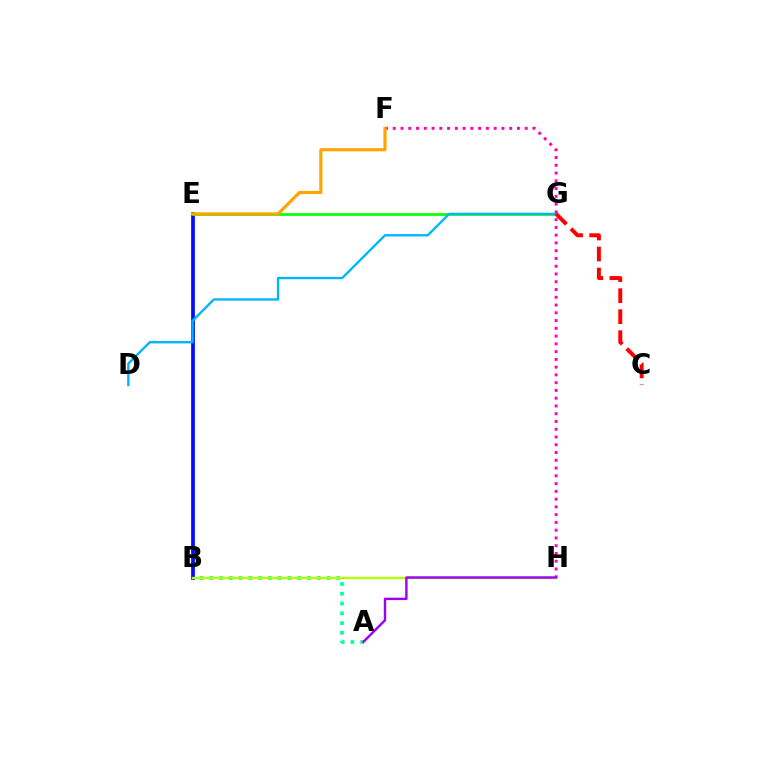{('A', 'B'): [{'color': '#00ff9d', 'line_style': 'dotted', 'thickness': 2.65}], ('B', 'E'): [{'color': '#0010ff', 'line_style': 'solid', 'thickness': 2.7}], ('E', 'G'): [{'color': '#08ff00', 'line_style': 'solid', 'thickness': 1.93}], ('D', 'G'): [{'color': '#00b5ff', 'line_style': 'solid', 'thickness': 1.69}], ('B', 'H'): [{'color': '#b3ff00', 'line_style': 'solid', 'thickness': 1.69}], ('F', 'H'): [{'color': '#ff00bd', 'line_style': 'dotted', 'thickness': 2.11}], ('E', 'F'): [{'color': '#ffa500', 'line_style': 'solid', 'thickness': 2.27}], ('C', 'G'): [{'color': '#ff0000', 'line_style': 'dashed', 'thickness': 2.85}], ('A', 'H'): [{'color': '#9b00ff', 'line_style': 'solid', 'thickness': 1.73}]}